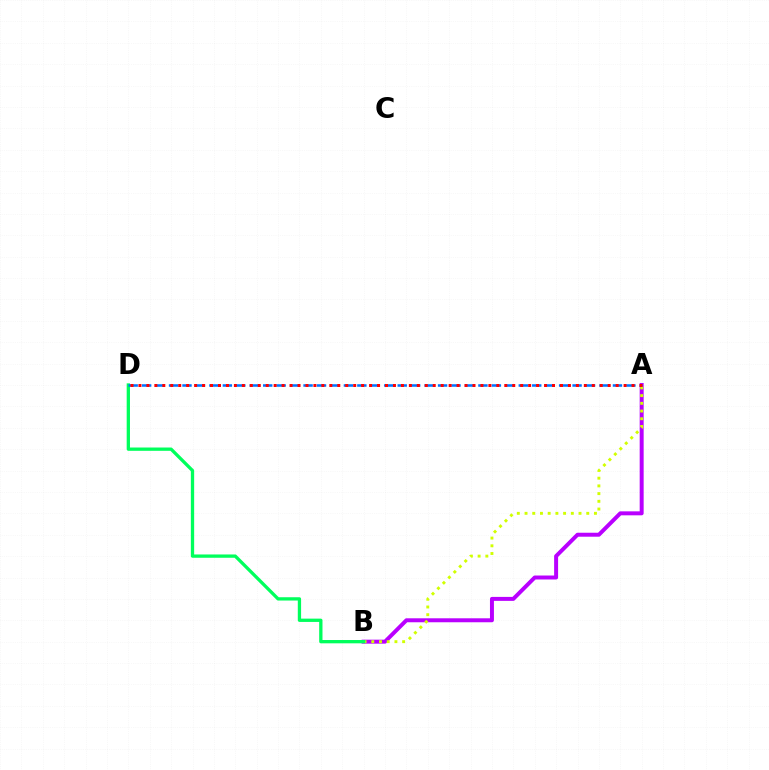{('A', 'B'): [{'color': '#b900ff', 'line_style': 'solid', 'thickness': 2.86}, {'color': '#d1ff00', 'line_style': 'dotted', 'thickness': 2.1}], ('B', 'D'): [{'color': '#00ff5c', 'line_style': 'solid', 'thickness': 2.38}], ('A', 'D'): [{'color': '#0074ff', 'line_style': 'dashed', 'thickness': 1.83}, {'color': '#ff0000', 'line_style': 'dotted', 'thickness': 2.16}]}